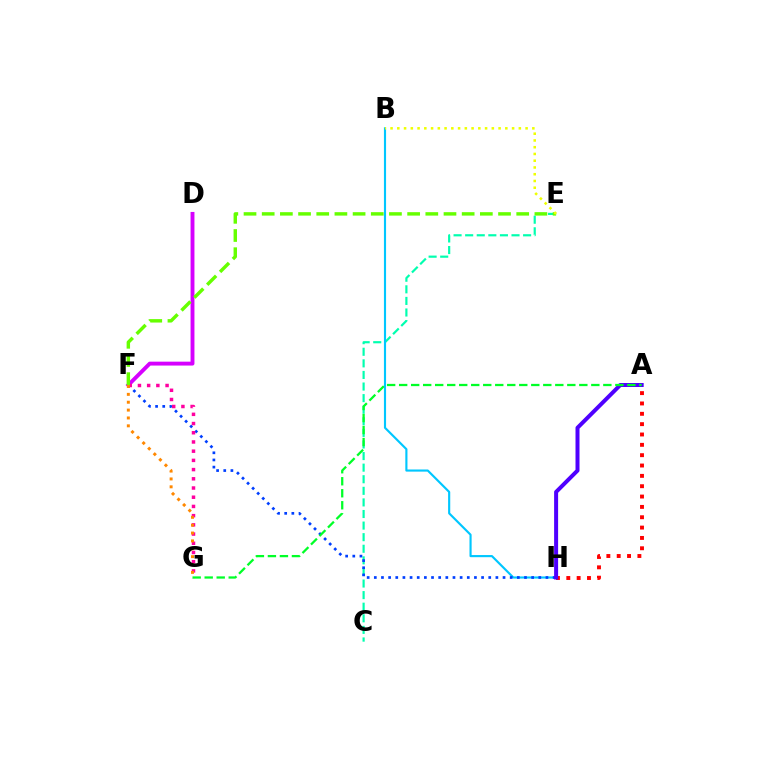{('C', 'E'): [{'color': '#00ffaf', 'line_style': 'dashed', 'thickness': 1.57}], ('B', 'H'): [{'color': '#00c7ff', 'line_style': 'solid', 'thickness': 1.54}], ('D', 'F'): [{'color': '#d600ff', 'line_style': 'solid', 'thickness': 2.8}], ('F', 'H'): [{'color': '#003fff', 'line_style': 'dotted', 'thickness': 1.94}], ('A', 'H'): [{'color': '#ff0000', 'line_style': 'dotted', 'thickness': 2.81}, {'color': '#4f00ff', 'line_style': 'solid', 'thickness': 2.88}], ('F', 'G'): [{'color': '#ff00a0', 'line_style': 'dotted', 'thickness': 2.5}, {'color': '#ff8800', 'line_style': 'dotted', 'thickness': 2.14}], ('E', 'F'): [{'color': '#66ff00', 'line_style': 'dashed', 'thickness': 2.47}], ('B', 'E'): [{'color': '#eeff00', 'line_style': 'dotted', 'thickness': 1.83}], ('A', 'G'): [{'color': '#00ff27', 'line_style': 'dashed', 'thickness': 1.63}]}